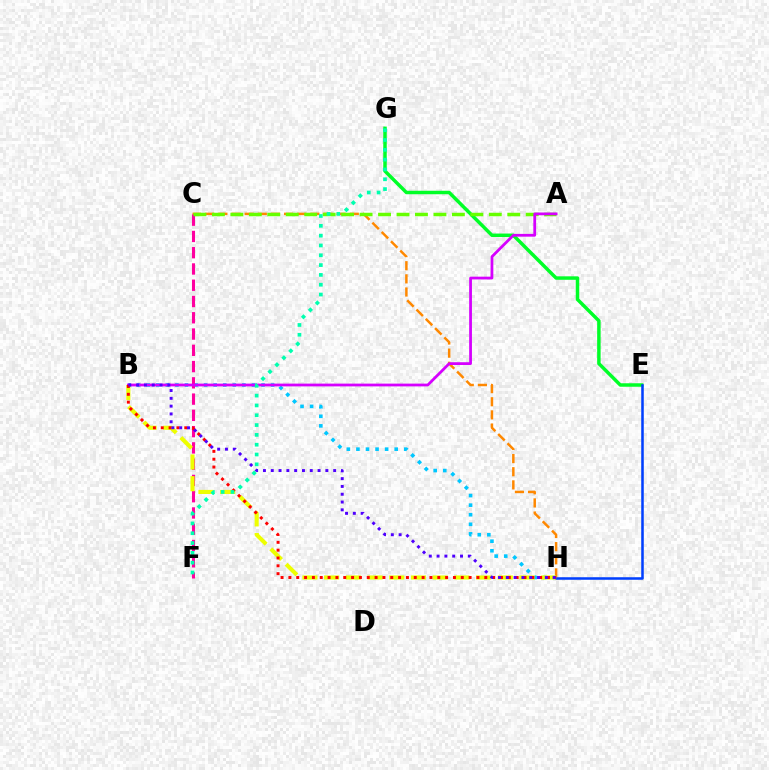{('E', 'G'): [{'color': '#00ff27', 'line_style': 'solid', 'thickness': 2.5}], ('C', 'H'): [{'color': '#ff8800', 'line_style': 'dashed', 'thickness': 1.79}], ('B', 'H'): [{'color': '#00c7ff', 'line_style': 'dotted', 'thickness': 2.6}, {'color': '#eeff00', 'line_style': 'dashed', 'thickness': 2.95}, {'color': '#ff0000', 'line_style': 'dotted', 'thickness': 2.13}, {'color': '#4f00ff', 'line_style': 'dotted', 'thickness': 2.12}], ('E', 'H'): [{'color': '#003fff', 'line_style': 'solid', 'thickness': 1.82}], ('C', 'F'): [{'color': '#ff00a0', 'line_style': 'dashed', 'thickness': 2.21}], ('A', 'C'): [{'color': '#66ff00', 'line_style': 'dashed', 'thickness': 2.51}], ('A', 'B'): [{'color': '#d600ff', 'line_style': 'solid', 'thickness': 2.0}], ('F', 'G'): [{'color': '#00ffaf', 'line_style': 'dotted', 'thickness': 2.67}]}